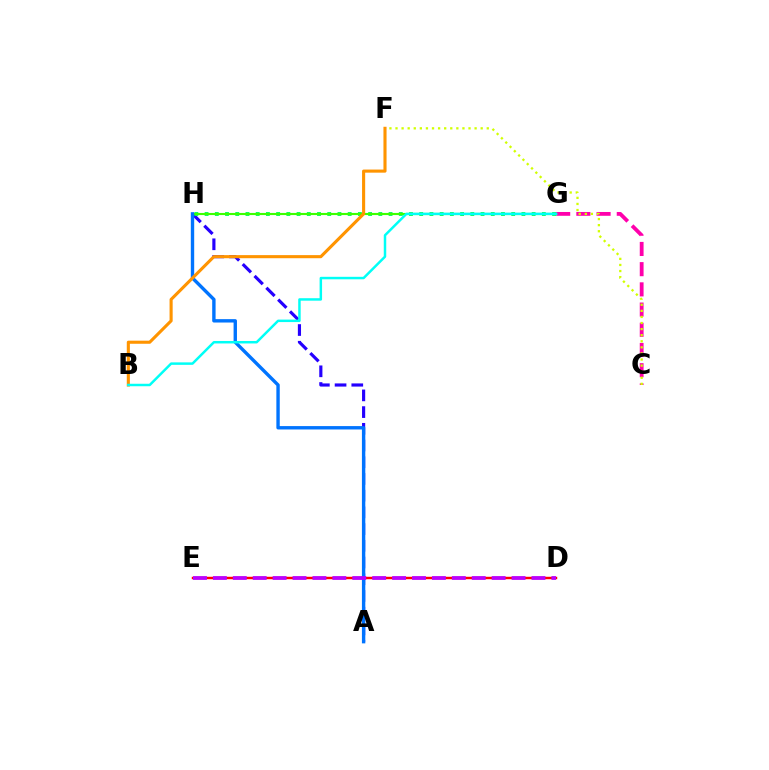{('C', 'G'): [{'color': '#ff00ac', 'line_style': 'dashed', 'thickness': 2.75}], ('A', 'H'): [{'color': '#2500ff', 'line_style': 'dashed', 'thickness': 2.27}, {'color': '#0074ff', 'line_style': 'solid', 'thickness': 2.44}], ('G', 'H'): [{'color': '#00ff5c', 'line_style': 'dotted', 'thickness': 2.78}, {'color': '#3dff00', 'line_style': 'solid', 'thickness': 1.53}], ('C', 'F'): [{'color': '#d1ff00', 'line_style': 'dotted', 'thickness': 1.65}], ('D', 'E'): [{'color': '#ff0000', 'line_style': 'solid', 'thickness': 1.75}, {'color': '#b900ff', 'line_style': 'dashed', 'thickness': 2.71}], ('B', 'F'): [{'color': '#ff9400', 'line_style': 'solid', 'thickness': 2.23}], ('B', 'G'): [{'color': '#00fff6', 'line_style': 'solid', 'thickness': 1.78}]}